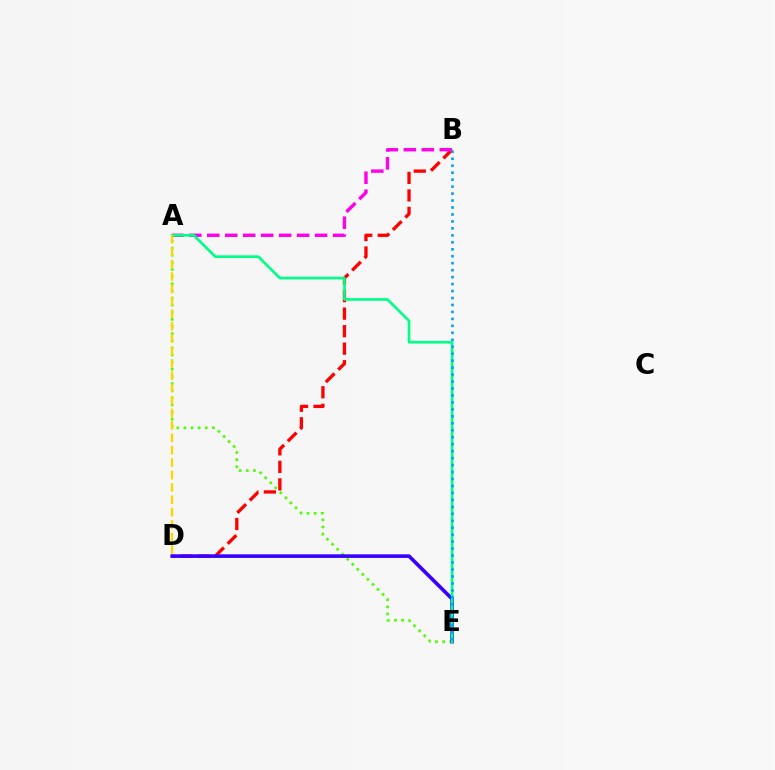{('A', 'E'): [{'color': '#4fff00', 'line_style': 'dotted', 'thickness': 1.94}, {'color': '#00ff86', 'line_style': 'solid', 'thickness': 1.93}], ('B', 'D'): [{'color': '#ff0000', 'line_style': 'dashed', 'thickness': 2.38}], ('A', 'B'): [{'color': '#ff00ed', 'line_style': 'dashed', 'thickness': 2.44}], ('D', 'E'): [{'color': '#3700ff', 'line_style': 'solid', 'thickness': 2.61}], ('A', 'D'): [{'color': '#ffd500', 'line_style': 'dashed', 'thickness': 1.68}], ('B', 'E'): [{'color': '#009eff', 'line_style': 'dotted', 'thickness': 1.89}]}